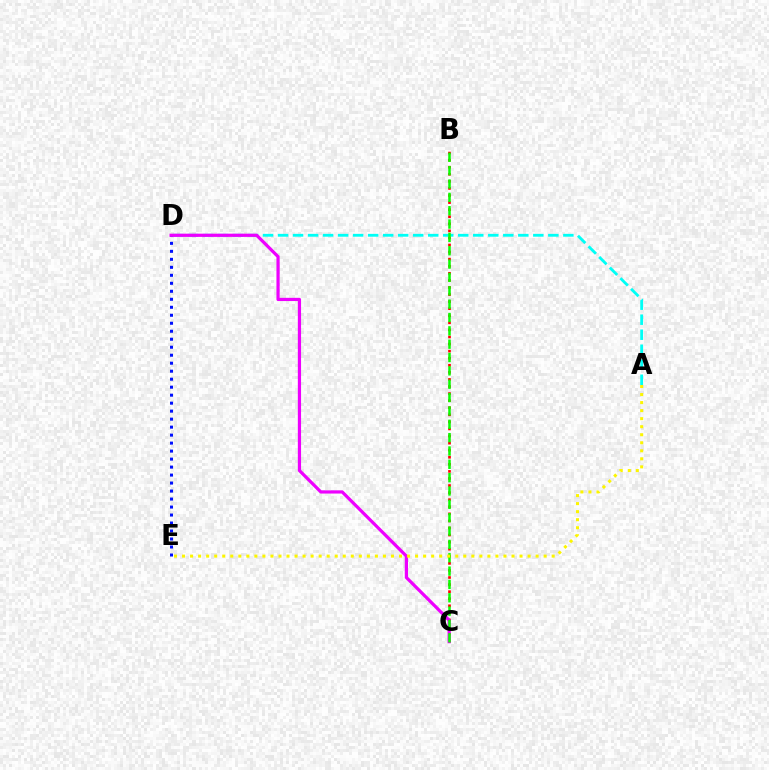{('B', 'C'): [{'color': '#ff0000', 'line_style': 'dotted', 'thickness': 1.92}, {'color': '#08ff00', 'line_style': 'dashed', 'thickness': 1.81}], ('A', 'D'): [{'color': '#00fff6', 'line_style': 'dashed', 'thickness': 2.04}], ('D', 'E'): [{'color': '#0010ff', 'line_style': 'dotted', 'thickness': 2.17}], ('C', 'D'): [{'color': '#ee00ff', 'line_style': 'solid', 'thickness': 2.31}], ('A', 'E'): [{'color': '#fcf500', 'line_style': 'dotted', 'thickness': 2.18}]}